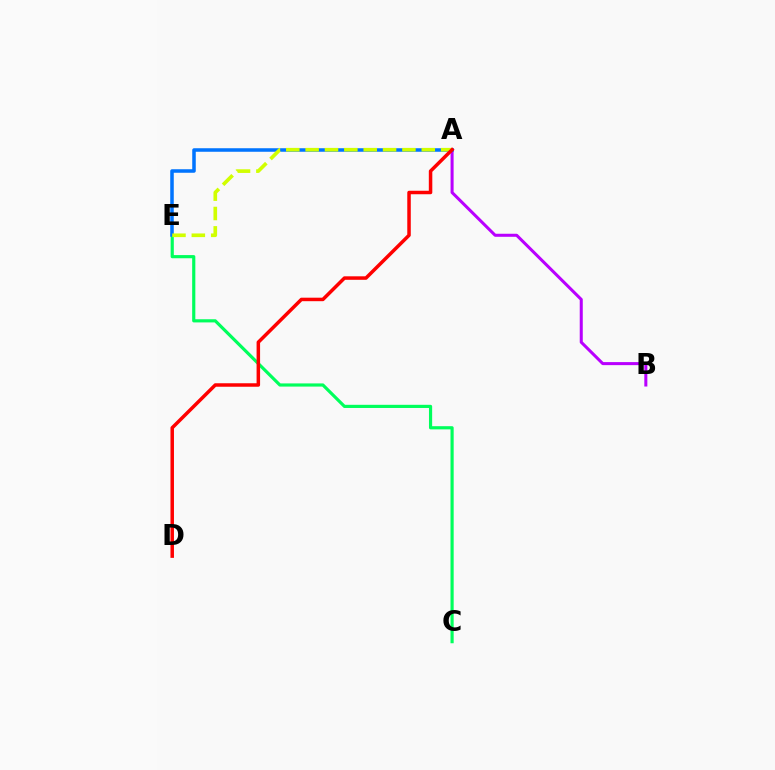{('C', 'E'): [{'color': '#00ff5c', 'line_style': 'solid', 'thickness': 2.28}], ('A', 'B'): [{'color': '#b900ff', 'line_style': 'solid', 'thickness': 2.19}], ('A', 'E'): [{'color': '#0074ff', 'line_style': 'solid', 'thickness': 2.54}, {'color': '#d1ff00', 'line_style': 'dashed', 'thickness': 2.63}], ('A', 'D'): [{'color': '#ff0000', 'line_style': 'solid', 'thickness': 2.52}]}